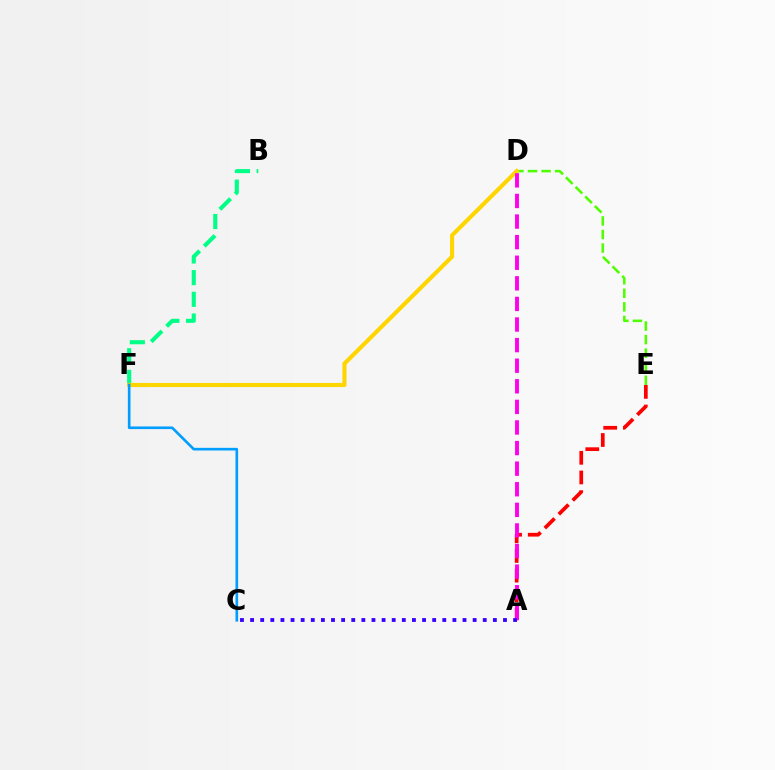{('D', 'E'): [{'color': '#4fff00', 'line_style': 'dashed', 'thickness': 1.84}], ('B', 'F'): [{'color': '#00ff86', 'line_style': 'dashed', 'thickness': 2.95}], ('D', 'F'): [{'color': '#ffd500', 'line_style': 'solid', 'thickness': 2.95}], ('C', 'F'): [{'color': '#009eff', 'line_style': 'solid', 'thickness': 1.9}], ('A', 'E'): [{'color': '#ff0000', 'line_style': 'dashed', 'thickness': 2.67}], ('A', 'D'): [{'color': '#ff00ed', 'line_style': 'dashed', 'thickness': 2.8}], ('A', 'C'): [{'color': '#3700ff', 'line_style': 'dotted', 'thickness': 2.75}]}